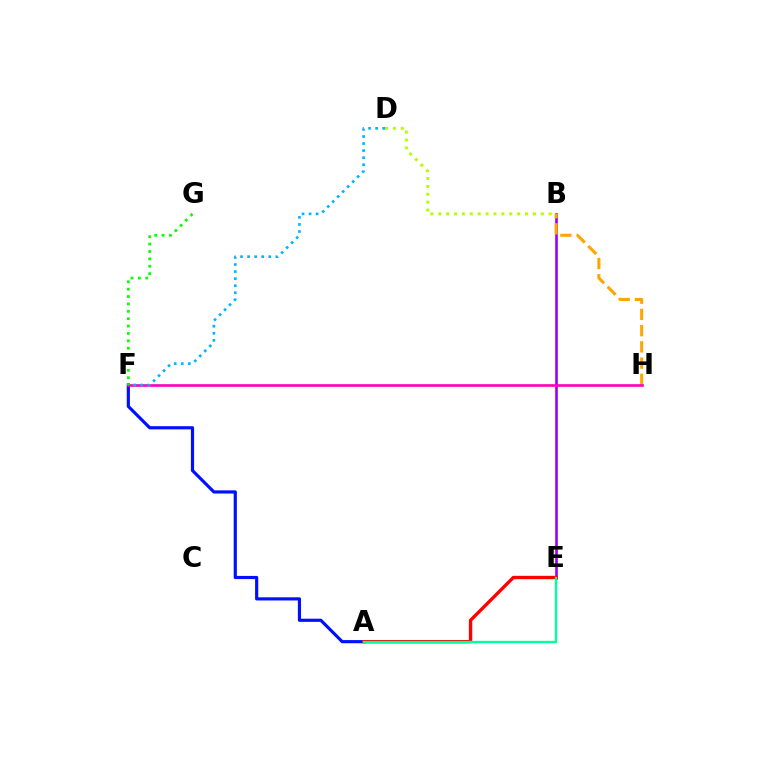{('B', 'E'): [{'color': '#9b00ff', 'line_style': 'solid', 'thickness': 1.89}], ('A', 'F'): [{'color': '#0010ff', 'line_style': 'solid', 'thickness': 2.28}], ('B', 'D'): [{'color': '#b3ff00', 'line_style': 'dotted', 'thickness': 2.14}], ('A', 'E'): [{'color': '#ff0000', 'line_style': 'solid', 'thickness': 2.42}, {'color': '#00ff9d', 'line_style': 'solid', 'thickness': 1.7}], ('B', 'H'): [{'color': '#ffa500', 'line_style': 'dashed', 'thickness': 2.2}], ('F', 'H'): [{'color': '#ff00bd', 'line_style': 'solid', 'thickness': 1.9}], ('D', 'F'): [{'color': '#00b5ff', 'line_style': 'dotted', 'thickness': 1.92}], ('F', 'G'): [{'color': '#08ff00', 'line_style': 'dotted', 'thickness': 2.01}]}